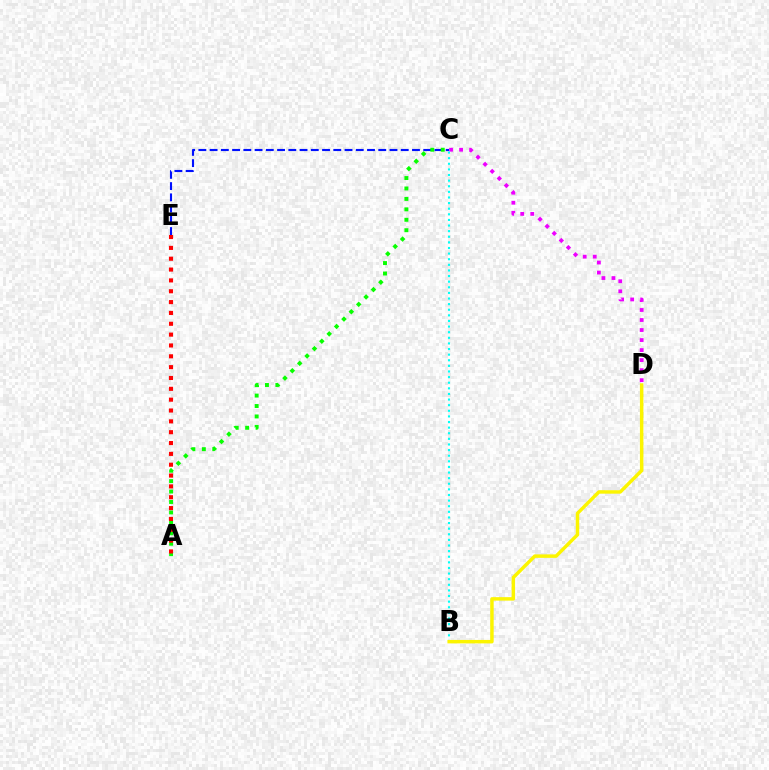{('C', 'D'): [{'color': '#ee00ff', 'line_style': 'dotted', 'thickness': 2.72}], ('B', 'C'): [{'color': '#00fff6', 'line_style': 'dotted', 'thickness': 1.53}], ('C', 'E'): [{'color': '#0010ff', 'line_style': 'dashed', 'thickness': 1.53}], ('A', 'C'): [{'color': '#08ff00', 'line_style': 'dotted', 'thickness': 2.83}], ('B', 'D'): [{'color': '#fcf500', 'line_style': 'solid', 'thickness': 2.49}], ('A', 'E'): [{'color': '#ff0000', 'line_style': 'dotted', 'thickness': 2.95}]}